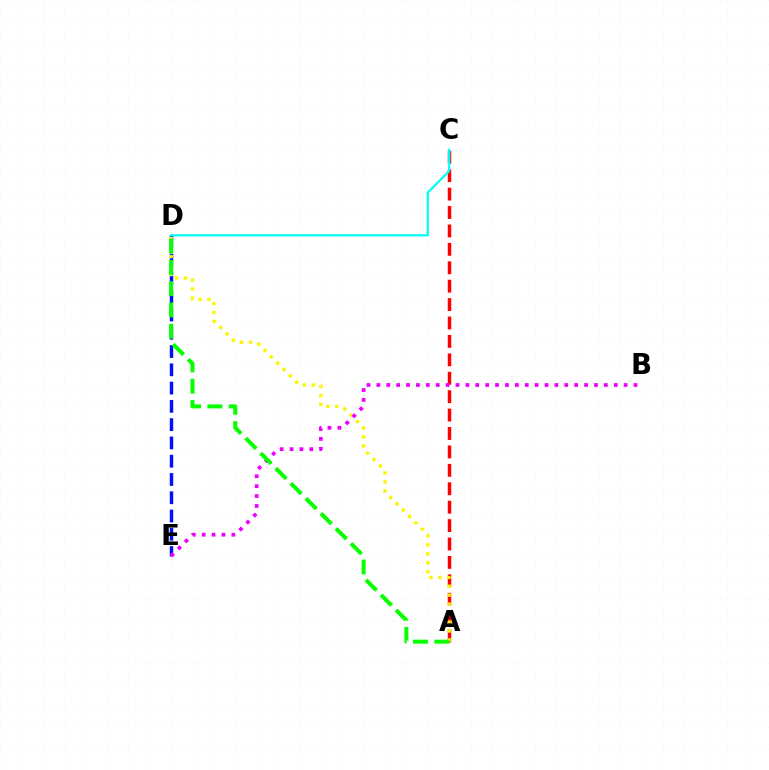{('A', 'C'): [{'color': '#ff0000', 'line_style': 'dashed', 'thickness': 2.5}], ('D', 'E'): [{'color': '#0010ff', 'line_style': 'dashed', 'thickness': 2.48}], ('C', 'D'): [{'color': '#00fff6', 'line_style': 'solid', 'thickness': 1.61}], ('A', 'D'): [{'color': '#fcf500', 'line_style': 'dotted', 'thickness': 2.44}, {'color': '#08ff00', 'line_style': 'dashed', 'thickness': 2.89}], ('B', 'E'): [{'color': '#ee00ff', 'line_style': 'dotted', 'thickness': 2.69}]}